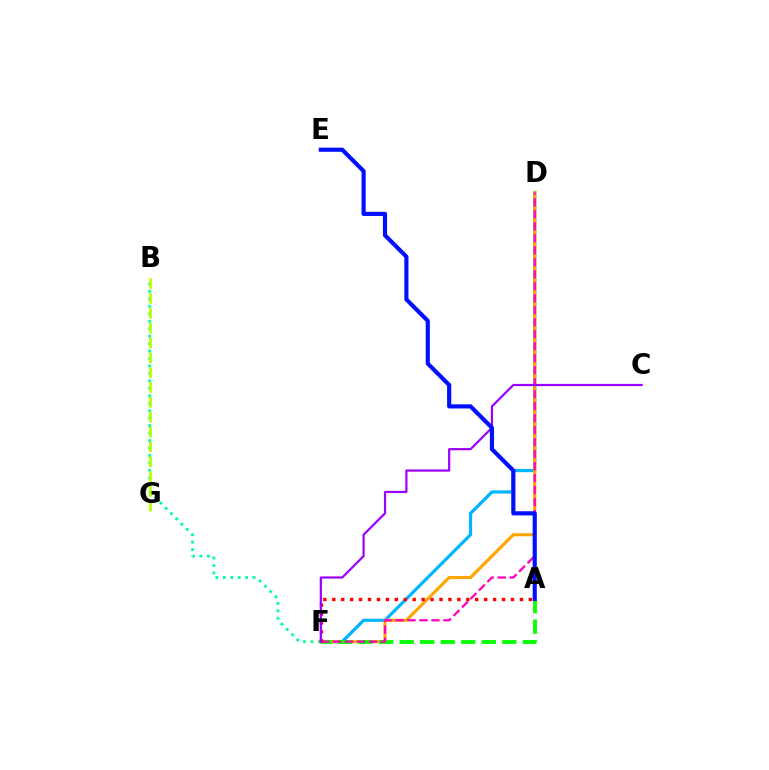{('D', 'F'): [{'color': '#00b5ff', 'line_style': 'solid', 'thickness': 2.32}, {'color': '#ffa500', 'line_style': 'solid', 'thickness': 2.23}, {'color': '#ff00bd', 'line_style': 'dashed', 'thickness': 1.63}], ('B', 'F'): [{'color': '#00ff9d', 'line_style': 'dotted', 'thickness': 2.03}], ('B', 'G'): [{'color': '#b3ff00', 'line_style': 'dashed', 'thickness': 2.02}], ('A', 'F'): [{'color': '#08ff00', 'line_style': 'dashed', 'thickness': 2.79}, {'color': '#ff0000', 'line_style': 'dotted', 'thickness': 2.43}], ('C', 'F'): [{'color': '#9b00ff', 'line_style': 'solid', 'thickness': 1.58}], ('A', 'E'): [{'color': '#0010ff', 'line_style': 'solid', 'thickness': 2.99}]}